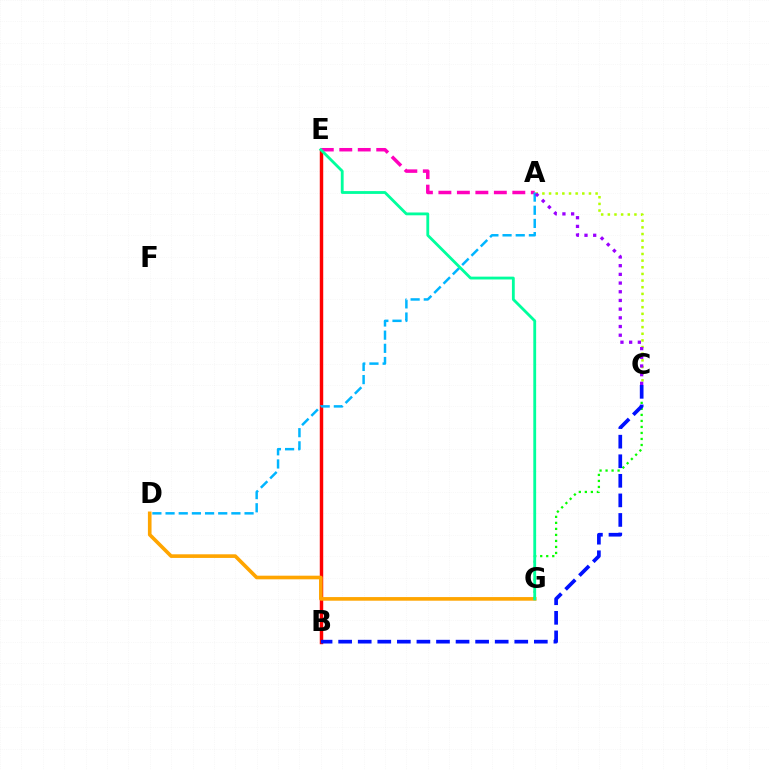{('A', 'C'): [{'color': '#b3ff00', 'line_style': 'dotted', 'thickness': 1.81}, {'color': '#9b00ff', 'line_style': 'dotted', 'thickness': 2.36}], ('B', 'E'): [{'color': '#ff0000', 'line_style': 'solid', 'thickness': 2.48}], ('A', 'E'): [{'color': '#ff00bd', 'line_style': 'dashed', 'thickness': 2.51}], ('A', 'D'): [{'color': '#00b5ff', 'line_style': 'dashed', 'thickness': 1.79}], ('D', 'G'): [{'color': '#ffa500', 'line_style': 'solid', 'thickness': 2.61}], ('C', 'G'): [{'color': '#08ff00', 'line_style': 'dotted', 'thickness': 1.63}], ('E', 'G'): [{'color': '#00ff9d', 'line_style': 'solid', 'thickness': 2.03}], ('B', 'C'): [{'color': '#0010ff', 'line_style': 'dashed', 'thickness': 2.66}]}